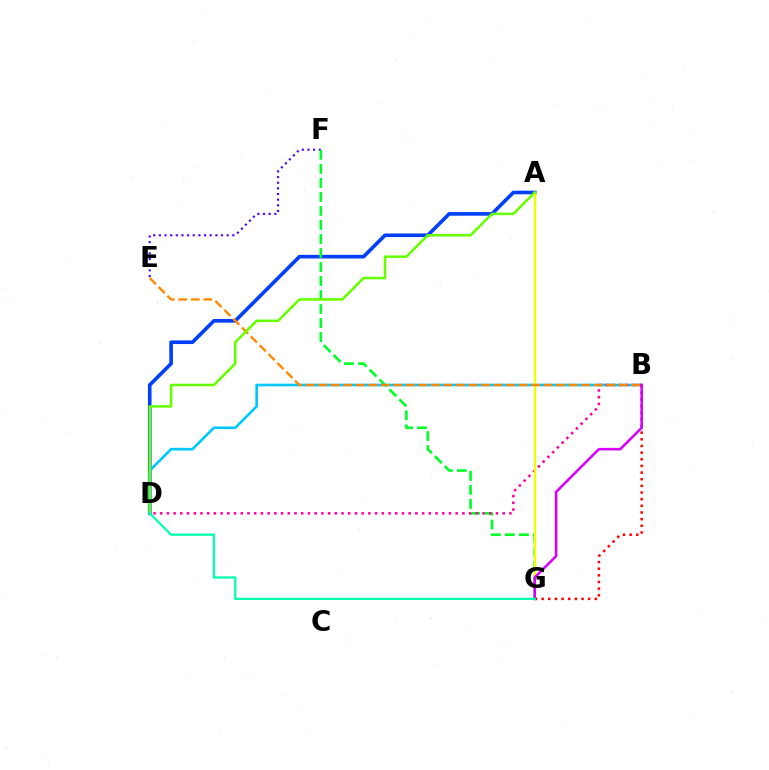{('E', 'F'): [{'color': '#4f00ff', 'line_style': 'dotted', 'thickness': 1.54}], ('A', 'D'): [{'color': '#003fff', 'line_style': 'solid', 'thickness': 2.61}, {'color': '#66ff00', 'line_style': 'solid', 'thickness': 1.83}], ('F', 'G'): [{'color': '#00ff27', 'line_style': 'dashed', 'thickness': 1.9}], ('B', 'D'): [{'color': '#00c7ff', 'line_style': 'solid', 'thickness': 1.9}, {'color': '#ff00a0', 'line_style': 'dotted', 'thickness': 1.82}], ('A', 'G'): [{'color': '#eeff00', 'line_style': 'solid', 'thickness': 1.64}], ('B', 'E'): [{'color': '#ff8800', 'line_style': 'dashed', 'thickness': 1.7}], ('B', 'G'): [{'color': '#ff0000', 'line_style': 'dotted', 'thickness': 1.81}, {'color': '#d600ff', 'line_style': 'solid', 'thickness': 1.84}], ('D', 'G'): [{'color': '#00ffaf', 'line_style': 'solid', 'thickness': 1.61}]}